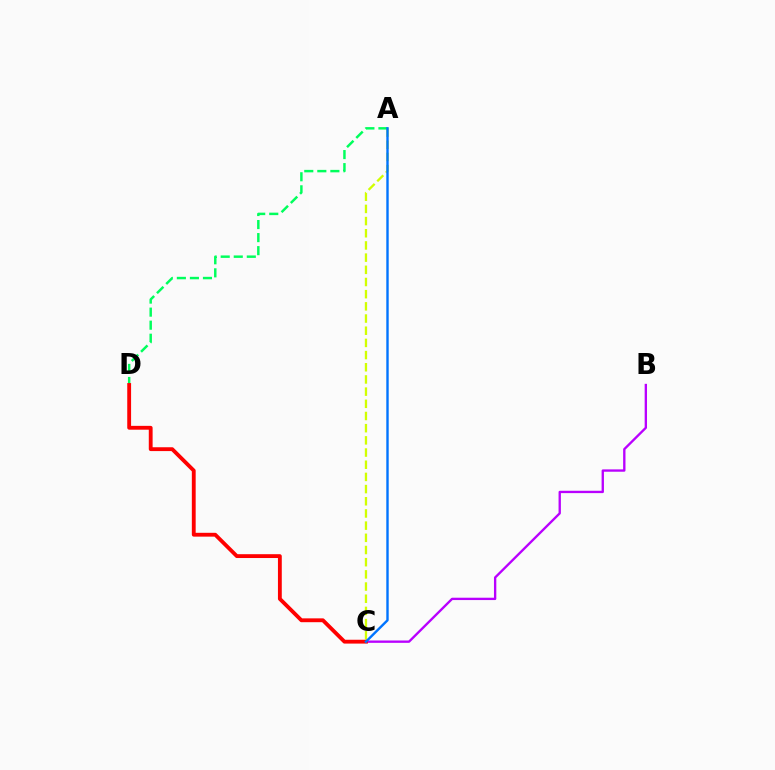{('A', 'C'): [{'color': '#d1ff00', 'line_style': 'dashed', 'thickness': 1.65}, {'color': '#0074ff', 'line_style': 'solid', 'thickness': 1.73}], ('A', 'D'): [{'color': '#00ff5c', 'line_style': 'dashed', 'thickness': 1.77}], ('B', 'C'): [{'color': '#b900ff', 'line_style': 'solid', 'thickness': 1.69}], ('C', 'D'): [{'color': '#ff0000', 'line_style': 'solid', 'thickness': 2.76}]}